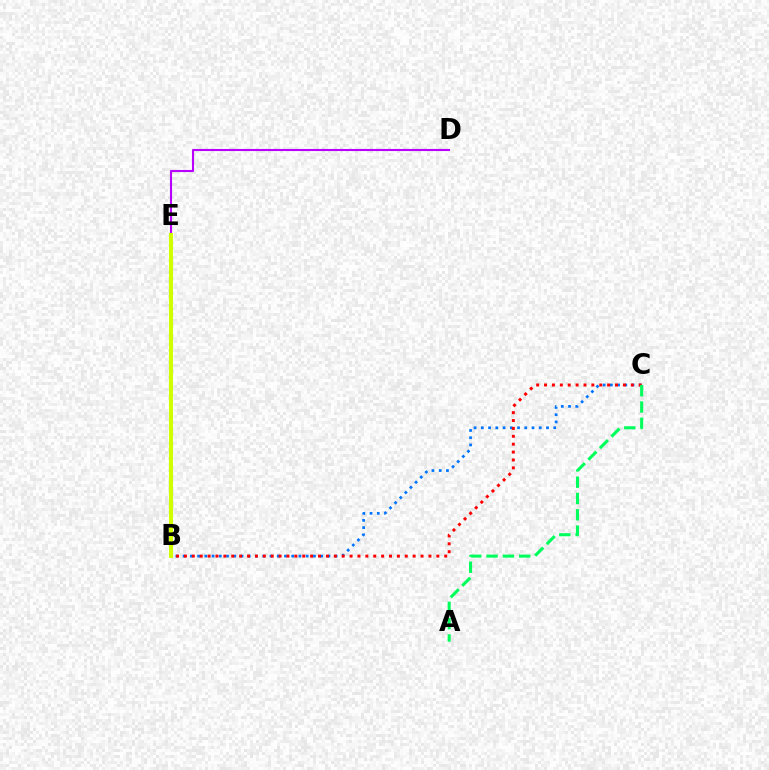{('B', 'C'): [{'color': '#0074ff', 'line_style': 'dotted', 'thickness': 1.97}, {'color': '#ff0000', 'line_style': 'dotted', 'thickness': 2.14}], ('D', 'E'): [{'color': '#b900ff', 'line_style': 'solid', 'thickness': 1.52}], ('B', 'E'): [{'color': '#d1ff00', 'line_style': 'solid', 'thickness': 2.92}], ('A', 'C'): [{'color': '#00ff5c', 'line_style': 'dashed', 'thickness': 2.22}]}